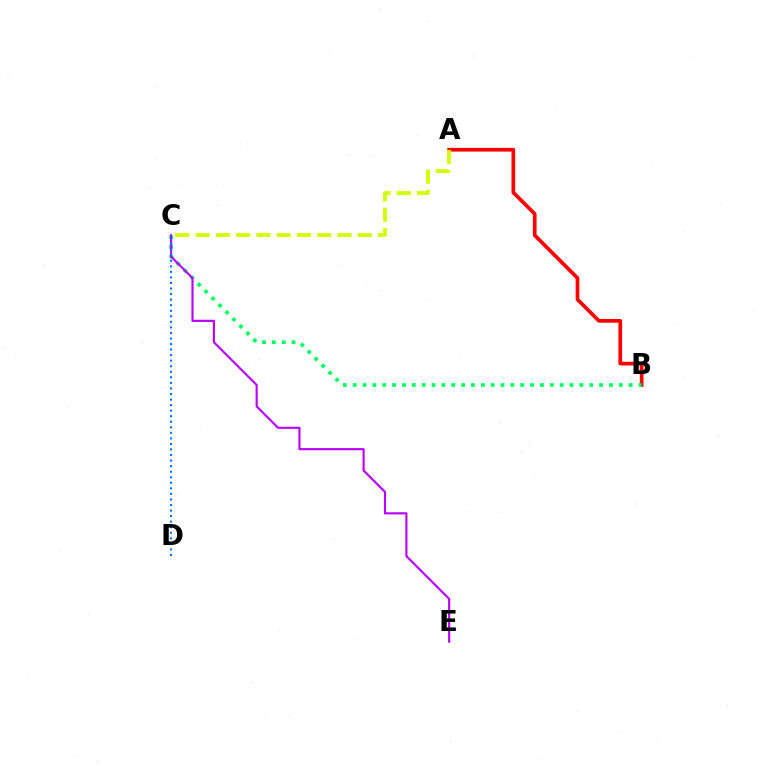{('A', 'B'): [{'color': '#ff0000', 'line_style': 'solid', 'thickness': 2.67}], ('B', 'C'): [{'color': '#00ff5c', 'line_style': 'dotted', 'thickness': 2.68}], ('A', 'C'): [{'color': '#d1ff00', 'line_style': 'dashed', 'thickness': 2.75}], ('C', 'E'): [{'color': '#b900ff', 'line_style': 'solid', 'thickness': 1.54}], ('C', 'D'): [{'color': '#0074ff', 'line_style': 'dotted', 'thickness': 1.51}]}